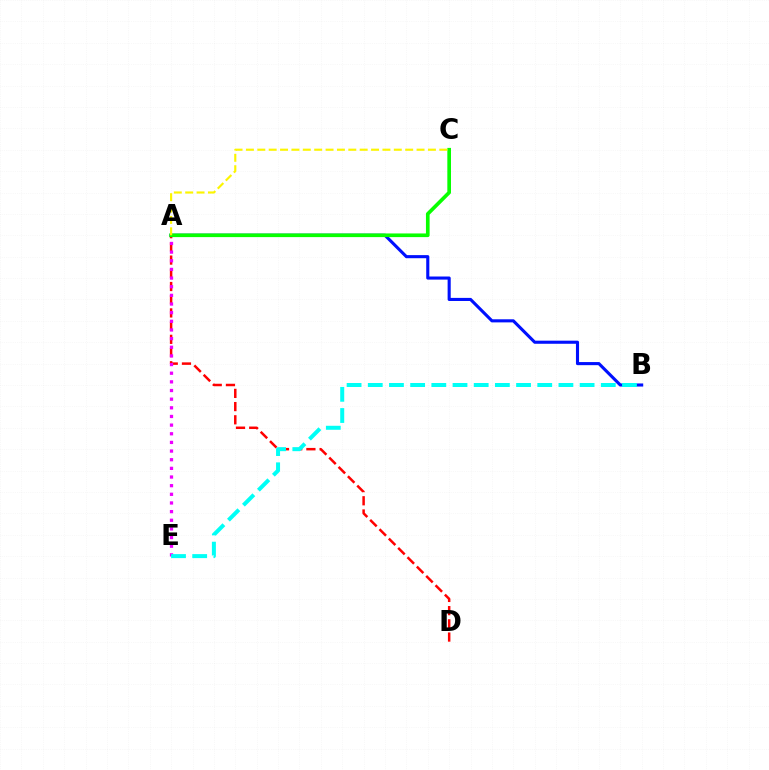{('A', 'B'): [{'color': '#0010ff', 'line_style': 'solid', 'thickness': 2.23}], ('A', 'D'): [{'color': '#ff0000', 'line_style': 'dashed', 'thickness': 1.79}], ('A', 'E'): [{'color': '#ee00ff', 'line_style': 'dotted', 'thickness': 2.35}], ('A', 'C'): [{'color': '#08ff00', 'line_style': 'solid', 'thickness': 2.64}, {'color': '#fcf500', 'line_style': 'dashed', 'thickness': 1.55}], ('B', 'E'): [{'color': '#00fff6', 'line_style': 'dashed', 'thickness': 2.88}]}